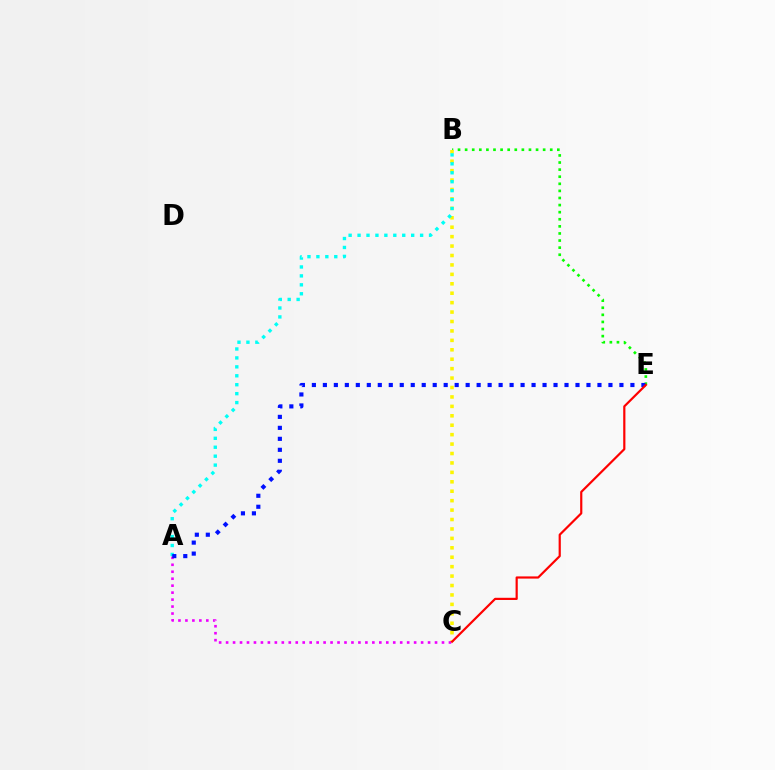{('B', 'E'): [{'color': '#08ff00', 'line_style': 'dotted', 'thickness': 1.93}], ('B', 'C'): [{'color': '#fcf500', 'line_style': 'dotted', 'thickness': 2.56}], ('A', 'C'): [{'color': '#ee00ff', 'line_style': 'dotted', 'thickness': 1.89}], ('A', 'B'): [{'color': '#00fff6', 'line_style': 'dotted', 'thickness': 2.43}], ('A', 'E'): [{'color': '#0010ff', 'line_style': 'dotted', 'thickness': 2.98}], ('C', 'E'): [{'color': '#ff0000', 'line_style': 'solid', 'thickness': 1.58}]}